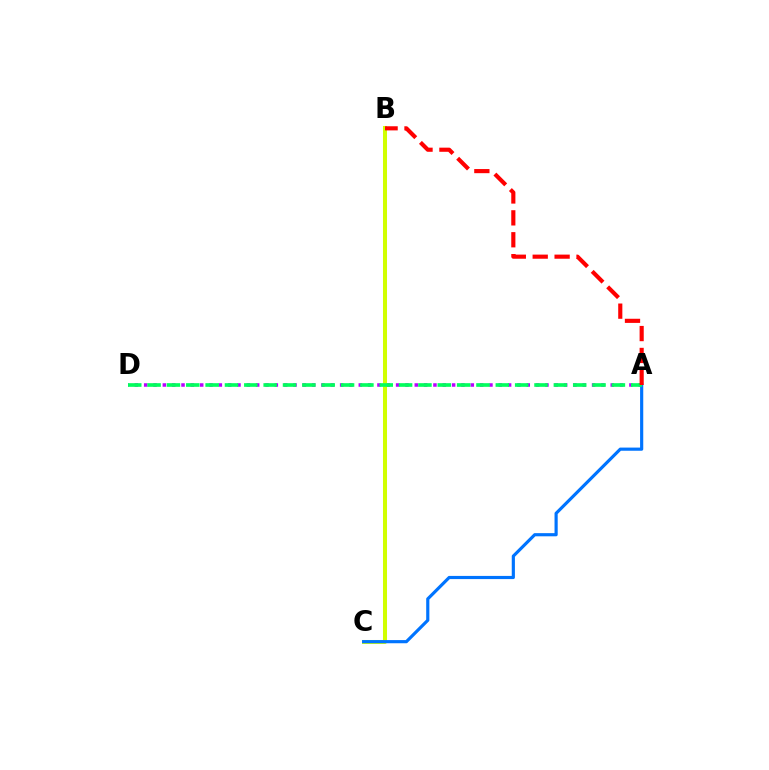{('A', 'D'): [{'color': '#b900ff', 'line_style': 'dotted', 'thickness': 2.54}, {'color': '#00ff5c', 'line_style': 'dashed', 'thickness': 2.63}], ('B', 'C'): [{'color': '#d1ff00', 'line_style': 'solid', 'thickness': 2.9}], ('A', 'C'): [{'color': '#0074ff', 'line_style': 'solid', 'thickness': 2.28}], ('A', 'B'): [{'color': '#ff0000', 'line_style': 'dashed', 'thickness': 2.97}]}